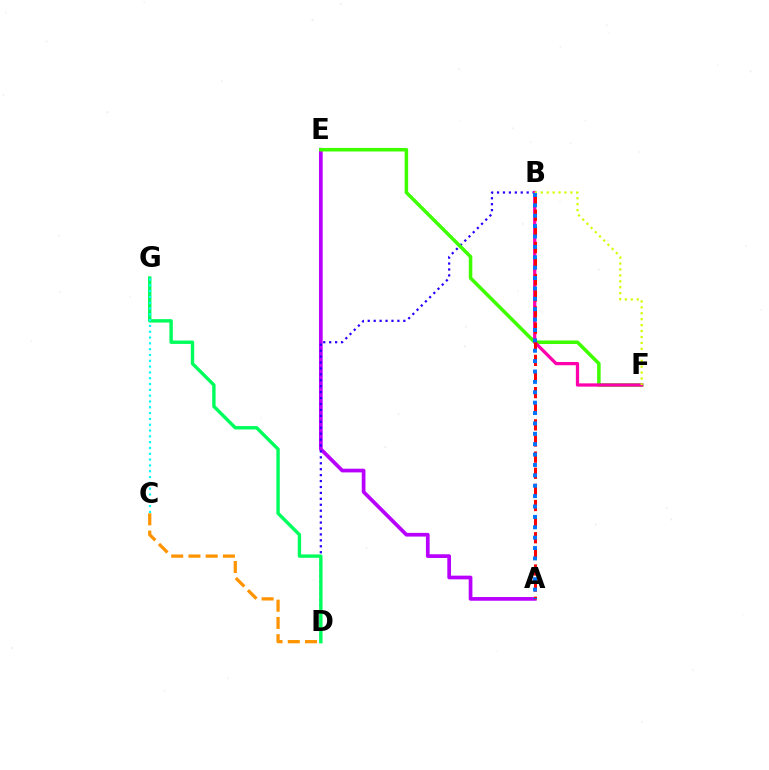{('C', 'D'): [{'color': '#ff9400', 'line_style': 'dashed', 'thickness': 2.34}], ('A', 'E'): [{'color': '#b900ff', 'line_style': 'solid', 'thickness': 2.67}], ('B', 'D'): [{'color': '#2500ff', 'line_style': 'dotted', 'thickness': 1.61}], ('E', 'F'): [{'color': '#3dff00', 'line_style': 'solid', 'thickness': 2.53}], ('B', 'F'): [{'color': '#ff00ac', 'line_style': 'solid', 'thickness': 2.35}, {'color': '#d1ff00', 'line_style': 'dotted', 'thickness': 1.61}], ('A', 'B'): [{'color': '#ff0000', 'line_style': 'dashed', 'thickness': 2.19}, {'color': '#0074ff', 'line_style': 'dotted', 'thickness': 2.82}], ('D', 'G'): [{'color': '#00ff5c', 'line_style': 'solid', 'thickness': 2.44}], ('C', 'G'): [{'color': '#00fff6', 'line_style': 'dotted', 'thickness': 1.58}]}